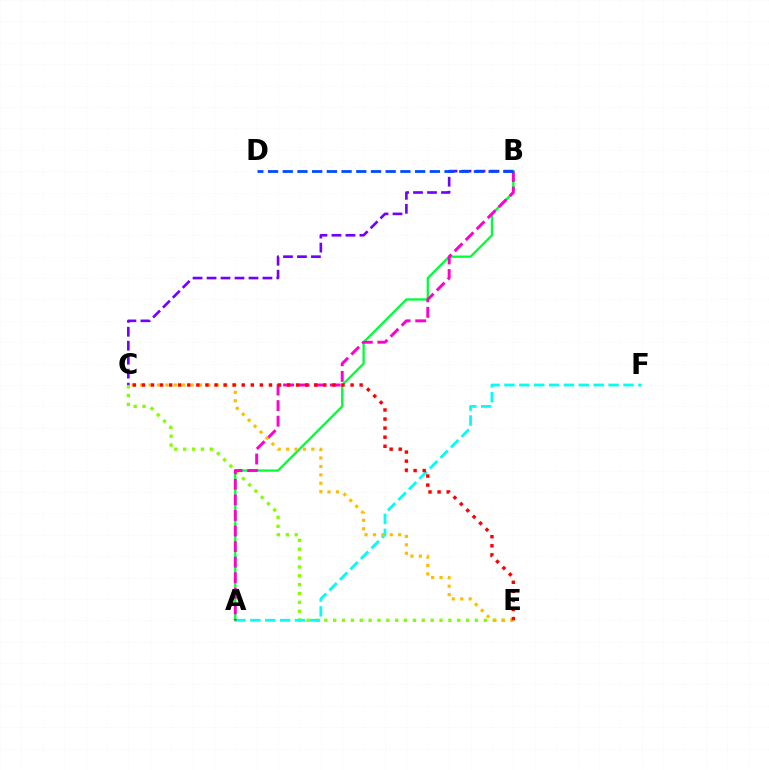{('C', 'E'): [{'color': '#84ff00', 'line_style': 'dotted', 'thickness': 2.41}, {'color': '#ffbd00', 'line_style': 'dotted', 'thickness': 2.29}, {'color': '#ff0000', 'line_style': 'dotted', 'thickness': 2.46}], ('A', 'F'): [{'color': '#00fff6', 'line_style': 'dashed', 'thickness': 2.02}], ('B', 'C'): [{'color': '#7200ff', 'line_style': 'dashed', 'thickness': 1.9}], ('A', 'B'): [{'color': '#00ff39', 'line_style': 'solid', 'thickness': 1.67}, {'color': '#ff00cf', 'line_style': 'dashed', 'thickness': 2.11}], ('B', 'D'): [{'color': '#004bff', 'line_style': 'dashed', 'thickness': 2.0}]}